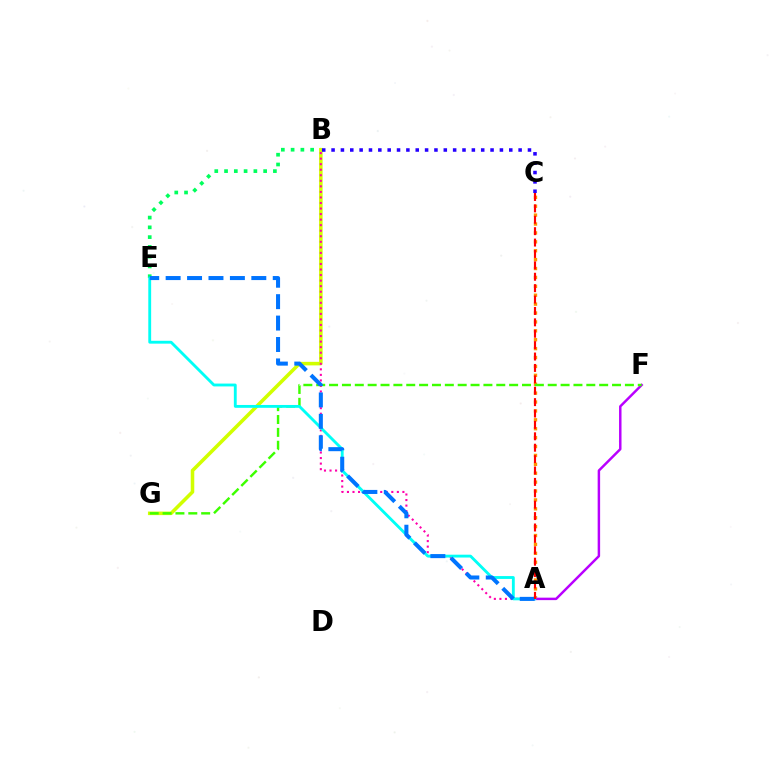{('A', 'C'): [{'color': '#ff9400', 'line_style': 'dotted', 'thickness': 2.42}, {'color': '#ff0000', 'line_style': 'dashed', 'thickness': 1.55}], ('A', 'F'): [{'color': '#b900ff', 'line_style': 'solid', 'thickness': 1.77}], ('B', 'E'): [{'color': '#00ff5c', 'line_style': 'dotted', 'thickness': 2.66}], ('B', 'G'): [{'color': '#d1ff00', 'line_style': 'solid', 'thickness': 2.56}], ('A', 'B'): [{'color': '#ff00ac', 'line_style': 'dotted', 'thickness': 1.51}], ('F', 'G'): [{'color': '#3dff00', 'line_style': 'dashed', 'thickness': 1.75}], ('B', 'C'): [{'color': '#2500ff', 'line_style': 'dotted', 'thickness': 2.54}], ('A', 'E'): [{'color': '#00fff6', 'line_style': 'solid', 'thickness': 2.05}, {'color': '#0074ff', 'line_style': 'dashed', 'thickness': 2.91}]}